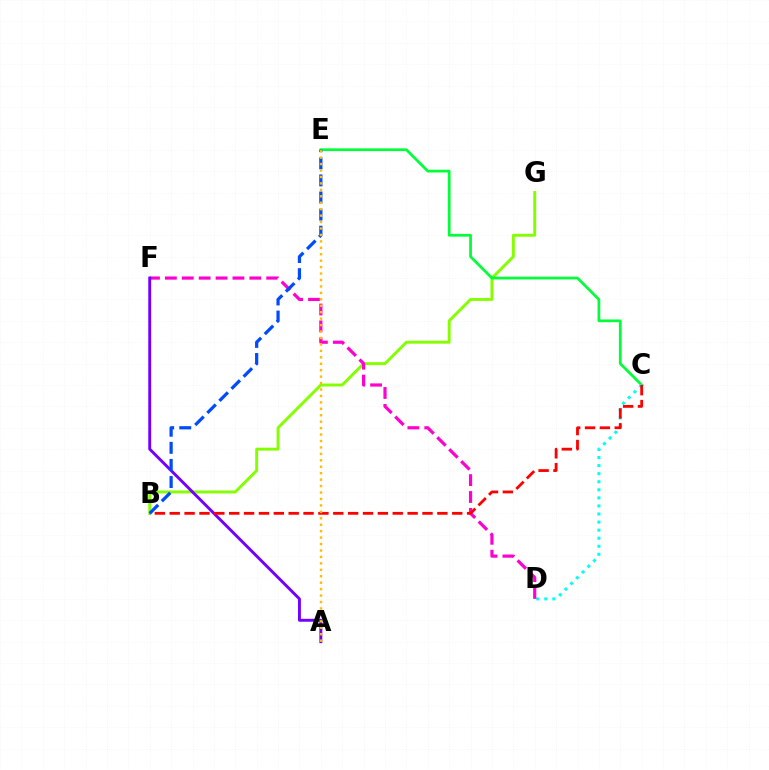{('B', 'G'): [{'color': '#84ff00', 'line_style': 'solid', 'thickness': 2.11}], ('C', 'E'): [{'color': '#00ff39', 'line_style': 'solid', 'thickness': 1.98}], ('C', 'D'): [{'color': '#00fff6', 'line_style': 'dotted', 'thickness': 2.19}], ('D', 'F'): [{'color': '#ff00cf', 'line_style': 'dashed', 'thickness': 2.29}], ('A', 'F'): [{'color': '#7200ff', 'line_style': 'solid', 'thickness': 2.1}], ('B', 'C'): [{'color': '#ff0000', 'line_style': 'dashed', 'thickness': 2.02}], ('B', 'E'): [{'color': '#004bff', 'line_style': 'dashed', 'thickness': 2.32}], ('A', 'E'): [{'color': '#ffbd00', 'line_style': 'dotted', 'thickness': 1.75}]}